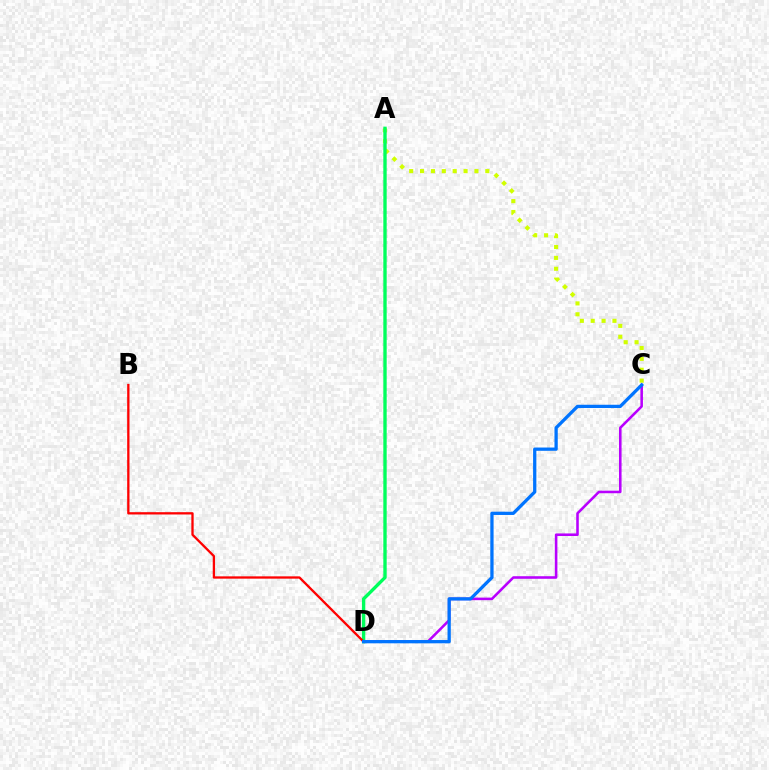{('A', 'C'): [{'color': '#d1ff00', 'line_style': 'dotted', 'thickness': 2.95}], ('A', 'D'): [{'color': '#00ff5c', 'line_style': 'solid', 'thickness': 2.42}], ('C', 'D'): [{'color': '#b900ff', 'line_style': 'solid', 'thickness': 1.85}, {'color': '#0074ff', 'line_style': 'solid', 'thickness': 2.36}], ('B', 'D'): [{'color': '#ff0000', 'line_style': 'solid', 'thickness': 1.66}]}